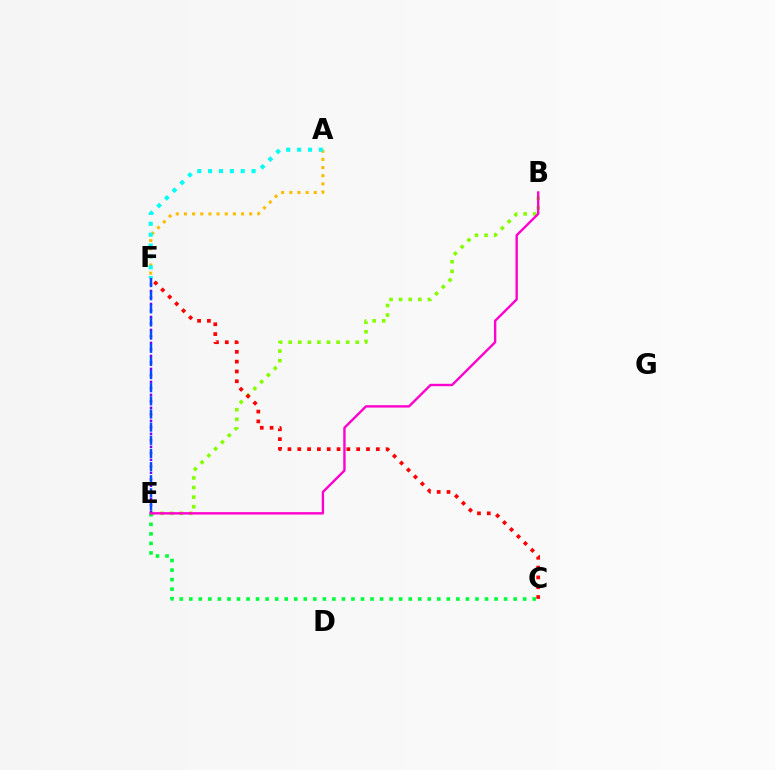{('B', 'E'): [{'color': '#84ff00', 'line_style': 'dotted', 'thickness': 2.6}, {'color': '#ff00cf', 'line_style': 'solid', 'thickness': 1.72}], ('C', 'F'): [{'color': '#ff0000', 'line_style': 'dotted', 'thickness': 2.67}], ('A', 'F'): [{'color': '#ffbd00', 'line_style': 'dotted', 'thickness': 2.21}, {'color': '#00fff6', 'line_style': 'dotted', 'thickness': 2.95}], ('C', 'E'): [{'color': '#00ff39', 'line_style': 'dotted', 'thickness': 2.59}], ('E', 'F'): [{'color': '#7200ff', 'line_style': 'dotted', 'thickness': 1.76}, {'color': '#004bff', 'line_style': 'dashed', 'thickness': 1.79}]}